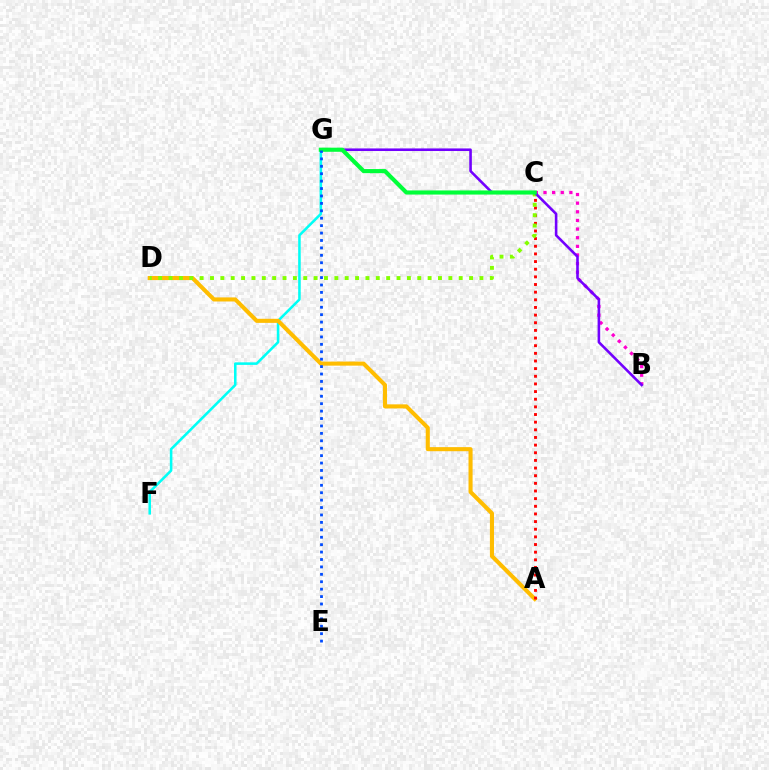{('B', 'C'): [{'color': '#ff00cf', 'line_style': 'dotted', 'thickness': 2.35}], ('F', 'G'): [{'color': '#00fff6', 'line_style': 'solid', 'thickness': 1.84}], ('A', 'D'): [{'color': '#ffbd00', 'line_style': 'solid', 'thickness': 2.94}], ('A', 'C'): [{'color': '#ff0000', 'line_style': 'dotted', 'thickness': 2.08}], ('C', 'D'): [{'color': '#84ff00', 'line_style': 'dotted', 'thickness': 2.82}], ('B', 'G'): [{'color': '#7200ff', 'line_style': 'solid', 'thickness': 1.86}], ('C', 'G'): [{'color': '#00ff39', 'line_style': 'solid', 'thickness': 2.97}], ('E', 'G'): [{'color': '#004bff', 'line_style': 'dotted', 'thickness': 2.02}]}